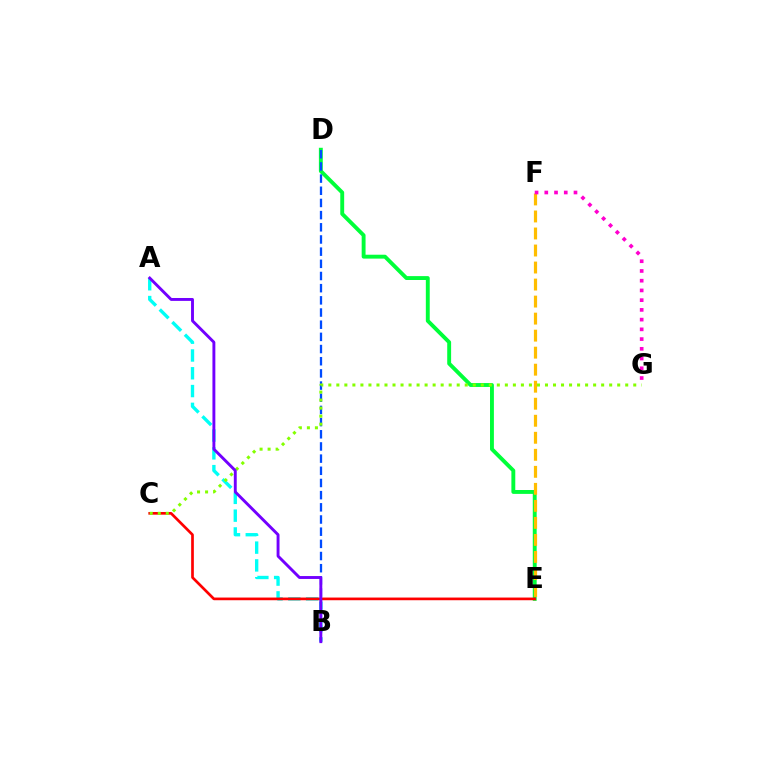{('A', 'B'): [{'color': '#00fff6', 'line_style': 'dashed', 'thickness': 2.42}, {'color': '#7200ff', 'line_style': 'solid', 'thickness': 2.09}], ('D', 'E'): [{'color': '#00ff39', 'line_style': 'solid', 'thickness': 2.8}], ('E', 'F'): [{'color': '#ffbd00', 'line_style': 'dashed', 'thickness': 2.31}], ('B', 'D'): [{'color': '#004bff', 'line_style': 'dashed', 'thickness': 1.65}], ('C', 'E'): [{'color': '#ff0000', 'line_style': 'solid', 'thickness': 1.93}], ('C', 'G'): [{'color': '#84ff00', 'line_style': 'dotted', 'thickness': 2.18}], ('F', 'G'): [{'color': '#ff00cf', 'line_style': 'dotted', 'thickness': 2.64}]}